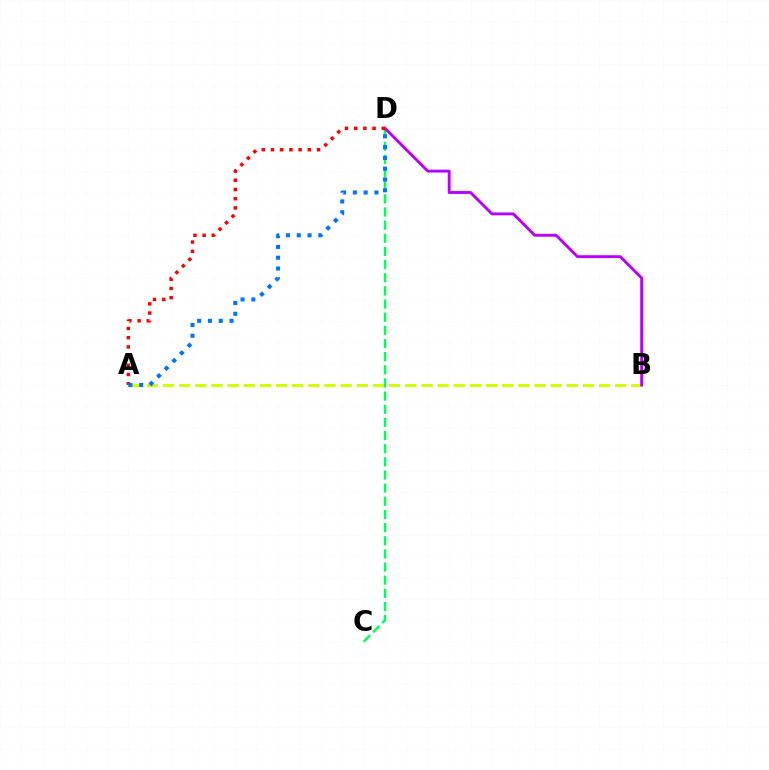{('C', 'D'): [{'color': '#00ff5c', 'line_style': 'dashed', 'thickness': 1.79}], ('A', 'B'): [{'color': '#d1ff00', 'line_style': 'dashed', 'thickness': 2.19}], ('B', 'D'): [{'color': '#b900ff', 'line_style': 'solid', 'thickness': 2.09}], ('A', 'D'): [{'color': '#ff0000', 'line_style': 'dotted', 'thickness': 2.5}, {'color': '#0074ff', 'line_style': 'dotted', 'thickness': 2.93}]}